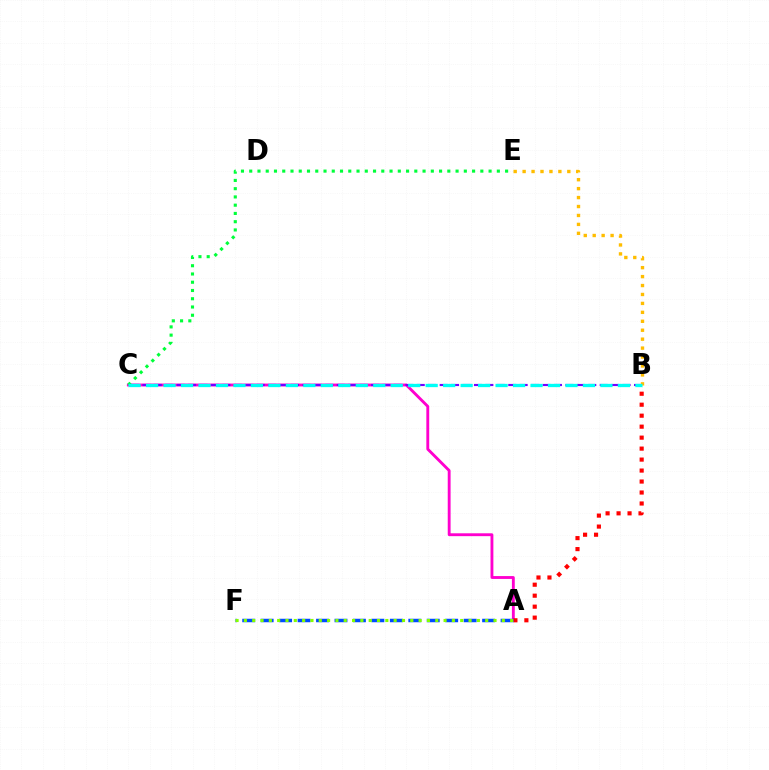{('A', 'C'): [{'color': '#ff00cf', 'line_style': 'solid', 'thickness': 2.06}], ('C', 'E'): [{'color': '#00ff39', 'line_style': 'dotted', 'thickness': 2.24}], ('A', 'B'): [{'color': '#ff0000', 'line_style': 'dotted', 'thickness': 2.98}], ('A', 'F'): [{'color': '#004bff', 'line_style': 'dashed', 'thickness': 2.51}, {'color': '#84ff00', 'line_style': 'dotted', 'thickness': 2.26}], ('B', 'C'): [{'color': '#7200ff', 'line_style': 'dashed', 'thickness': 1.55}, {'color': '#00fff6', 'line_style': 'dashed', 'thickness': 2.37}], ('B', 'E'): [{'color': '#ffbd00', 'line_style': 'dotted', 'thickness': 2.43}]}